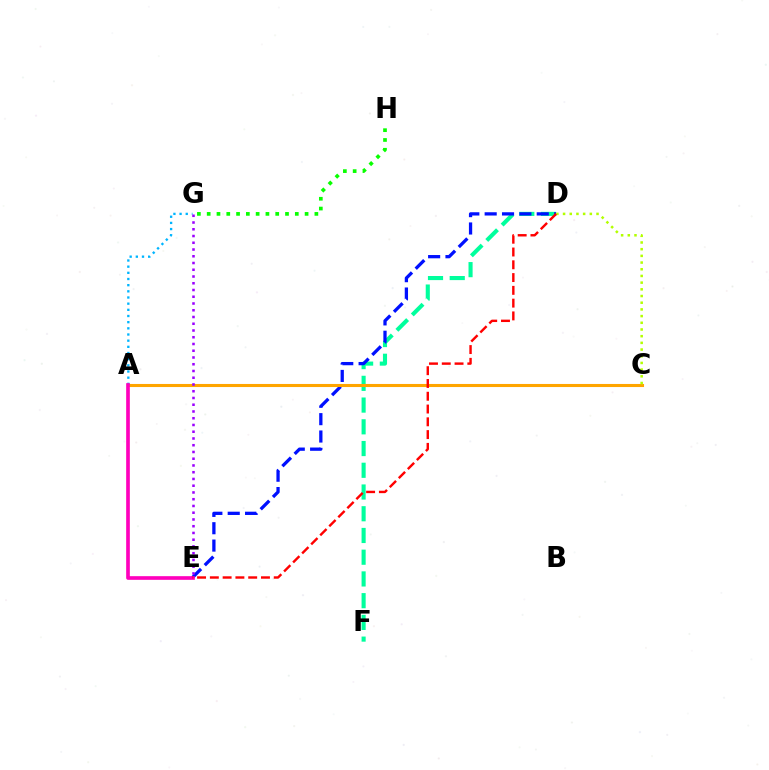{('D', 'F'): [{'color': '#00ff9d', 'line_style': 'dashed', 'thickness': 2.95}], ('D', 'E'): [{'color': '#0010ff', 'line_style': 'dashed', 'thickness': 2.36}, {'color': '#ff0000', 'line_style': 'dashed', 'thickness': 1.74}], ('A', 'C'): [{'color': '#ffa500', 'line_style': 'solid', 'thickness': 2.21}], ('C', 'D'): [{'color': '#b3ff00', 'line_style': 'dotted', 'thickness': 1.82}], ('A', 'G'): [{'color': '#00b5ff', 'line_style': 'dotted', 'thickness': 1.68}], ('E', 'G'): [{'color': '#9b00ff', 'line_style': 'dotted', 'thickness': 1.83}], ('A', 'E'): [{'color': '#ff00bd', 'line_style': 'solid', 'thickness': 2.64}], ('G', 'H'): [{'color': '#08ff00', 'line_style': 'dotted', 'thickness': 2.66}]}